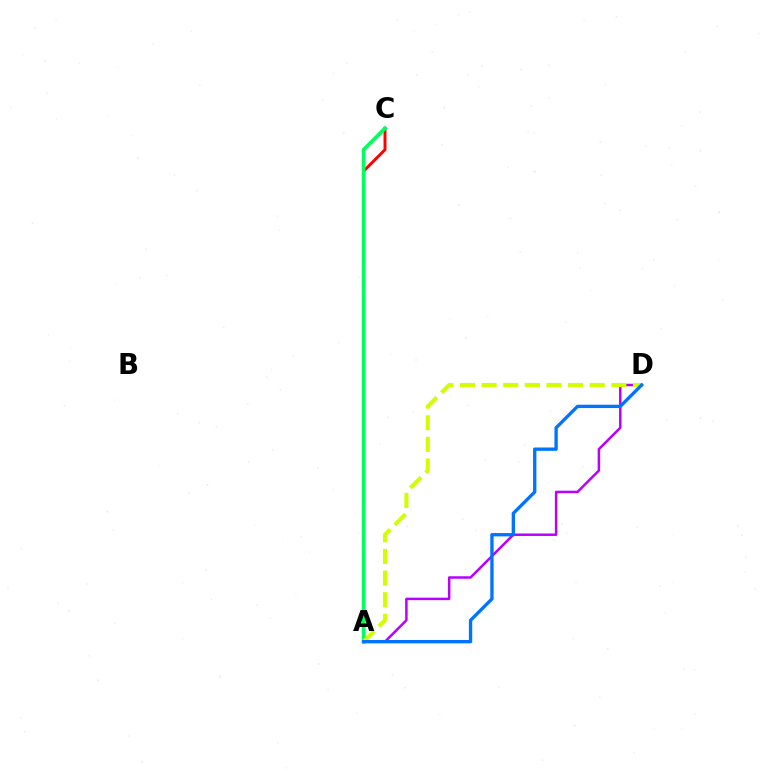{('A', 'C'): [{'color': '#ff0000', 'line_style': 'solid', 'thickness': 2.12}, {'color': '#00ff5c', 'line_style': 'solid', 'thickness': 2.64}], ('A', 'D'): [{'color': '#b900ff', 'line_style': 'solid', 'thickness': 1.79}, {'color': '#d1ff00', 'line_style': 'dashed', 'thickness': 2.94}, {'color': '#0074ff', 'line_style': 'solid', 'thickness': 2.41}]}